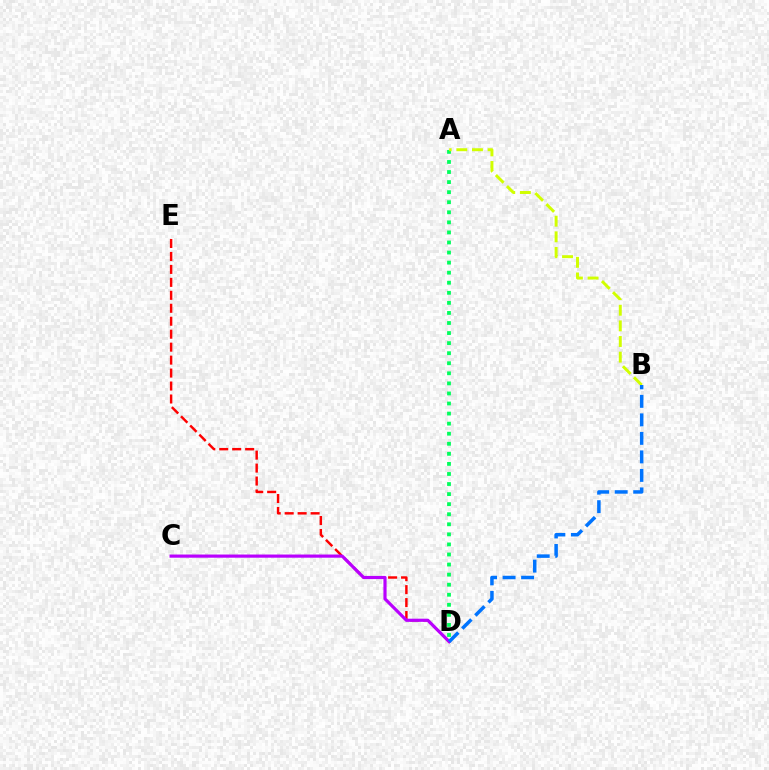{('D', 'E'): [{'color': '#ff0000', 'line_style': 'dashed', 'thickness': 1.76}], ('A', 'D'): [{'color': '#00ff5c', 'line_style': 'dotted', 'thickness': 2.73}], ('A', 'B'): [{'color': '#d1ff00', 'line_style': 'dashed', 'thickness': 2.12}], ('C', 'D'): [{'color': '#b900ff', 'line_style': 'solid', 'thickness': 2.28}], ('B', 'D'): [{'color': '#0074ff', 'line_style': 'dashed', 'thickness': 2.51}]}